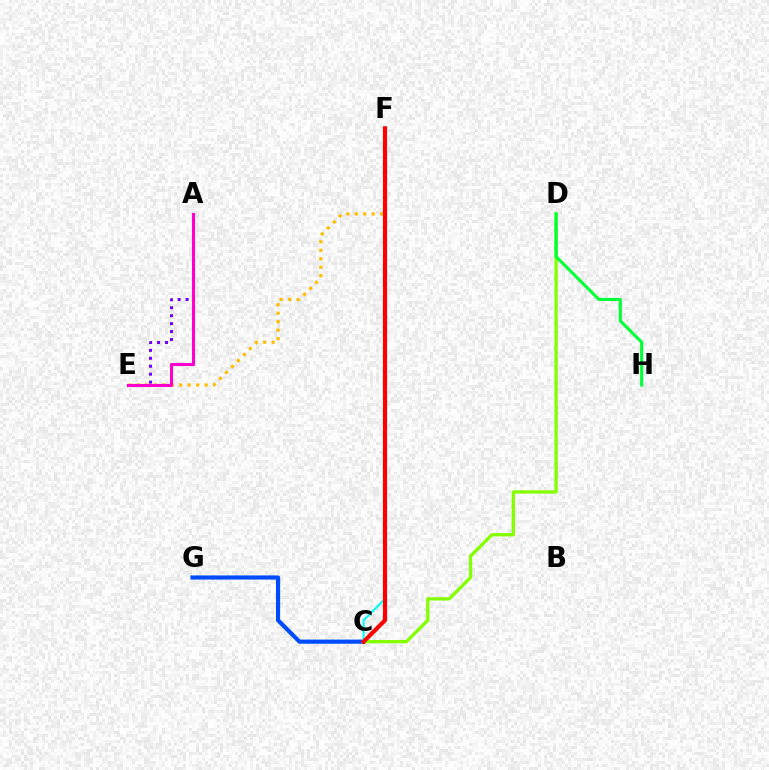{('A', 'E'): [{'color': '#7200ff', 'line_style': 'dotted', 'thickness': 2.16}, {'color': '#ff00cf', 'line_style': 'solid', 'thickness': 2.23}], ('E', 'F'): [{'color': '#ffbd00', 'line_style': 'dotted', 'thickness': 2.3}], ('C', 'G'): [{'color': '#004bff', 'line_style': 'solid', 'thickness': 2.99}], ('C', 'F'): [{'color': '#00fff6', 'line_style': 'solid', 'thickness': 1.53}, {'color': '#ff0000', 'line_style': 'solid', 'thickness': 2.98}], ('C', 'D'): [{'color': '#84ff00', 'line_style': 'solid', 'thickness': 2.37}], ('D', 'H'): [{'color': '#00ff39', 'line_style': 'solid', 'thickness': 2.23}]}